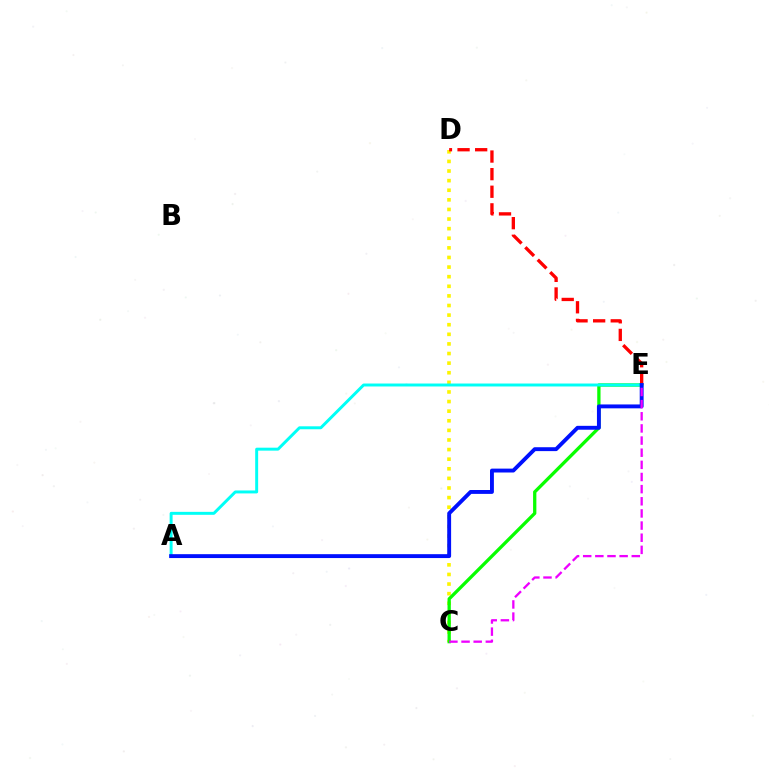{('C', 'D'): [{'color': '#fcf500', 'line_style': 'dotted', 'thickness': 2.61}], ('D', 'E'): [{'color': '#ff0000', 'line_style': 'dashed', 'thickness': 2.39}], ('C', 'E'): [{'color': '#08ff00', 'line_style': 'solid', 'thickness': 2.37}, {'color': '#ee00ff', 'line_style': 'dashed', 'thickness': 1.65}], ('A', 'E'): [{'color': '#00fff6', 'line_style': 'solid', 'thickness': 2.13}, {'color': '#0010ff', 'line_style': 'solid', 'thickness': 2.8}]}